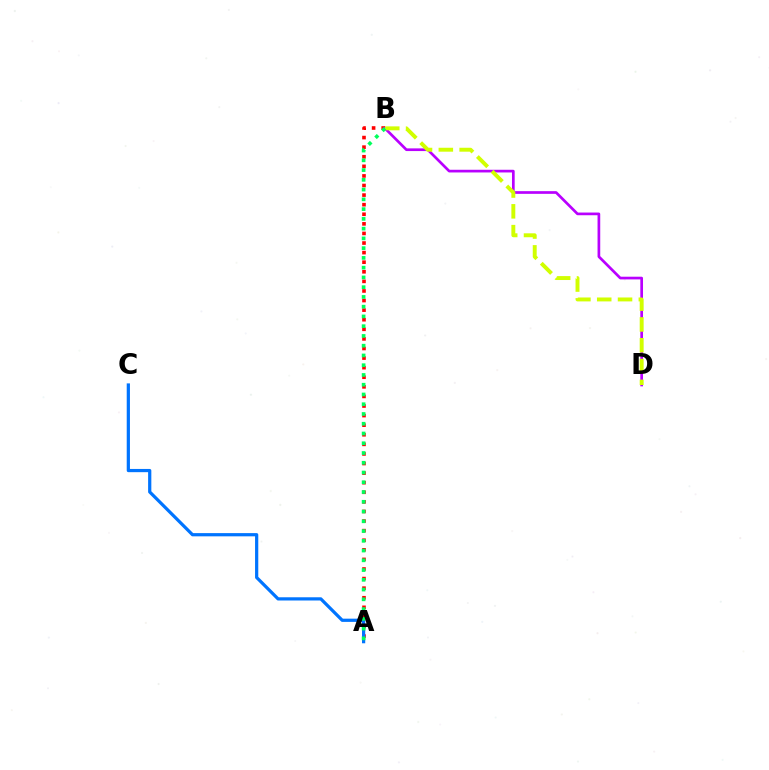{('A', 'B'): [{'color': '#ff0000', 'line_style': 'dotted', 'thickness': 2.6}, {'color': '#00ff5c', 'line_style': 'dotted', 'thickness': 2.65}], ('B', 'D'): [{'color': '#b900ff', 'line_style': 'solid', 'thickness': 1.94}, {'color': '#d1ff00', 'line_style': 'dashed', 'thickness': 2.83}], ('A', 'C'): [{'color': '#0074ff', 'line_style': 'solid', 'thickness': 2.32}]}